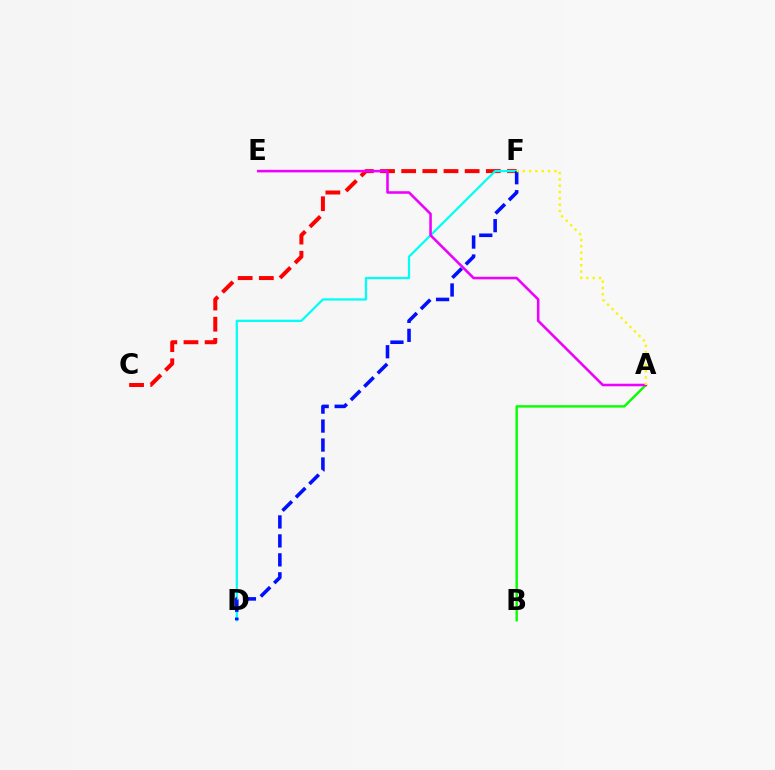{('C', 'F'): [{'color': '#ff0000', 'line_style': 'dashed', 'thickness': 2.87}], ('A', 'B'): [{'color': '#08ff00', 'line_style': 'solid', 'thickness': 1.73}], ('D', 'F'): [{'color': '#00fff6', 'line_style': 'solid', 'thickness': 1.62}, {'color': '#0010ff', 'line_style': 'dashed', 'thickness': 2.58}], ('A', 'E'): [{'color': '#ee00ff', 'line_style': 'solid', 'thickness': 1.84}], ('A', 'F'): [{'color': '#fcf500', 'line_style': 'dotted', 'thickness': 1.72}]}